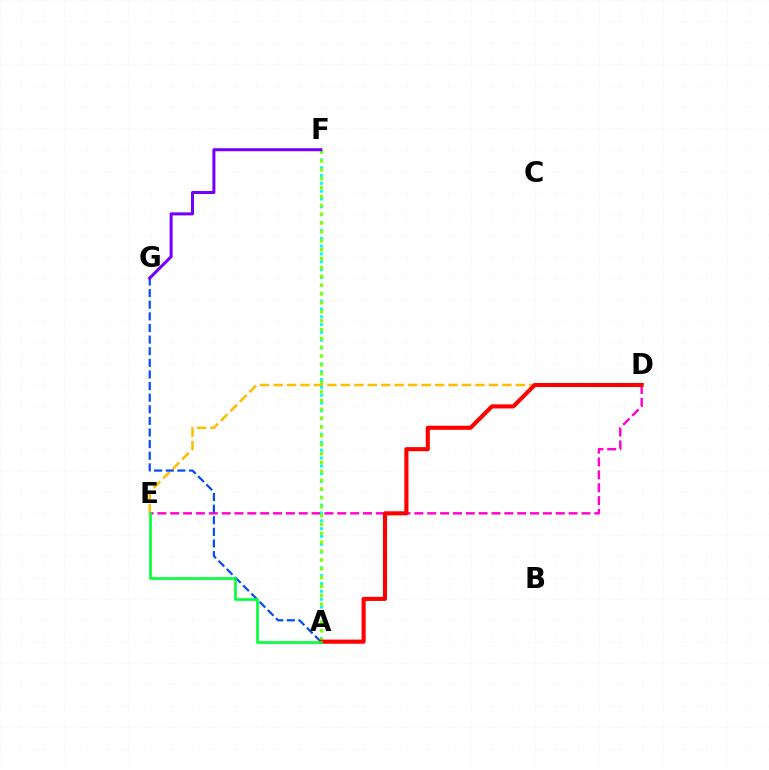{('D', 'E'): [{'color': '#ff00cf', 'line_style': 'dashed', 'thickness': 1.75}, {'color': '#ffbd00', 'line_style': 'dashed', 'thickness': 1.83}], ('A', 'G'): [{'color': '#004bff', 'line_style': 'dashed', 'thickness': 1.58}], ('A', 'F'): [{'color': '#00fff6', 'line_style': 'dotted', 'thickness': 2.13}, {'color': '#84ff00', 'line_style': 'dotted', 'thickness': 2.41}], ('A', 'D'): [{'color': '#ff0000', 'line_style': 'solid', 'thickness': 2.95}], ('F', 'G'): [{'color': '#7200ff', 'line_style': 'solid', 'thickness': 2.17}], ('A', 'E'): [{'color': '#00ff39', 'line_style': 'solid', 'thickness': 1.9}]}